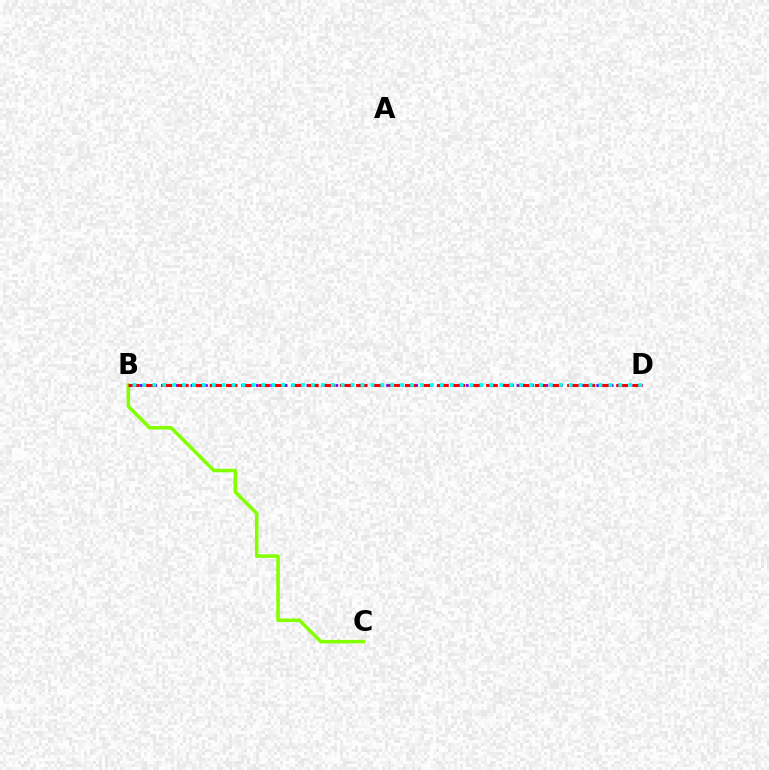{('B', 'D'): [{'color': '#7200ff', 'line_style': 'dotted', 'thickness': 1.97}, {'color': '#ff0000', 'line_style': 'dashed', 'thickness': 2.21}, {'color': '#00fff6', 'line_style': 'dotted', 'thickness': 2.69}], ('B', 'C'): [{'color': '#84ff00', 'line_style': 'solid', 'thickness': 2.55}]}